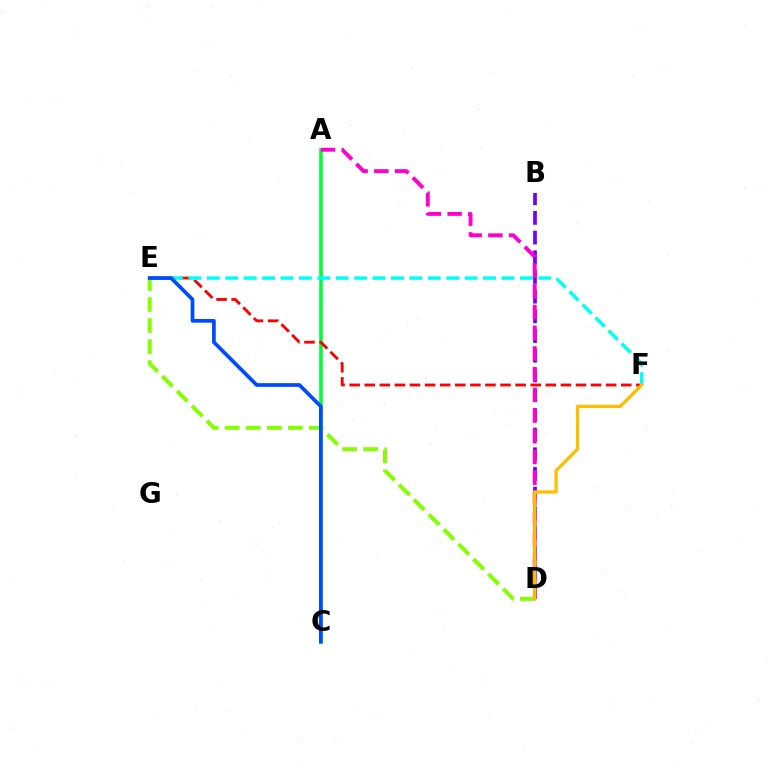{('A', 'C'): [{'color': '#00ff39', 'line_style': 'solid', 'thickness': 2.58}], ('E', 'F'): [{'color': '#ff0000', 'line_style': 'dashed', 'thickness': 2.05}, {'color': '#00fff6', 'line_style': 'dashed', 'thickness': 2.5}], ('B', 'D'): [{'color': '#7200ff', 'line_style': 'dashed', 'thickness': 2.68}], ('A', 'D'): [{'color': '#ff00cf', 'line_style': 'dashed', 'thickness': 2.81}], ('D', 'E'): [{'color': '#84ff00', 'line_style': 'dashed', 'thickness': 2.86}], ('C', 'E'): [{'color': '#004bff', 'line_style': 'solid', 'thickness': 2.68}], ('D', 'F'): [{'color': '#ffbd00', 'line_style': 'solid', 'thickness': 2.35}]}